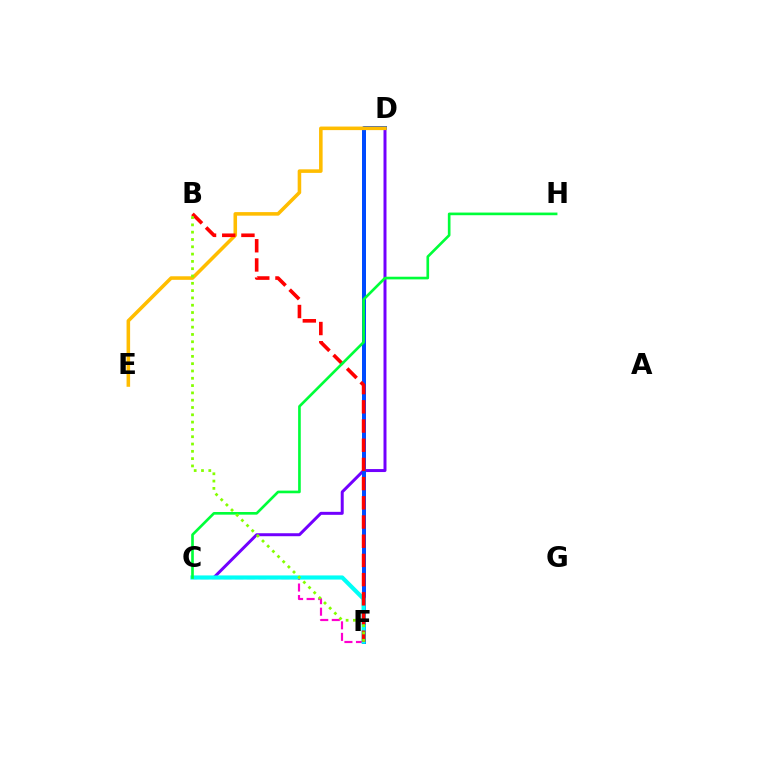{('C', 'F'): [{'color': '#ff00cf', 'line_style': 'dashed', 'thickness': 1.57}, {'color': '#00fff6', 'line_style': 'solid', 'thickness': 2.98}], ('C', 'D'): [{'color': '#7200ff', 'line_style': 'solid', 'thickness': 2.15}], ('D', 'F'): [{'color': '#004bff', 'line_style': 'solid', 'thickness': 2.88}], ('D', 'E'): [{'color': '#ffbd00', 'line_style': 'solid', 'thickness': 2.56}], ('B', 'F'): [{'color': '#ff0000', 'line_style': 'dashed', 'thickness': 2.61}, {'color': '#84ff00', 'line_style': 'dotted', 'thickness': 1.98}], ('C', 'H'): [{'color': '#00ff39', 'line_style': 'solid', 'thickness': 1.91}]}